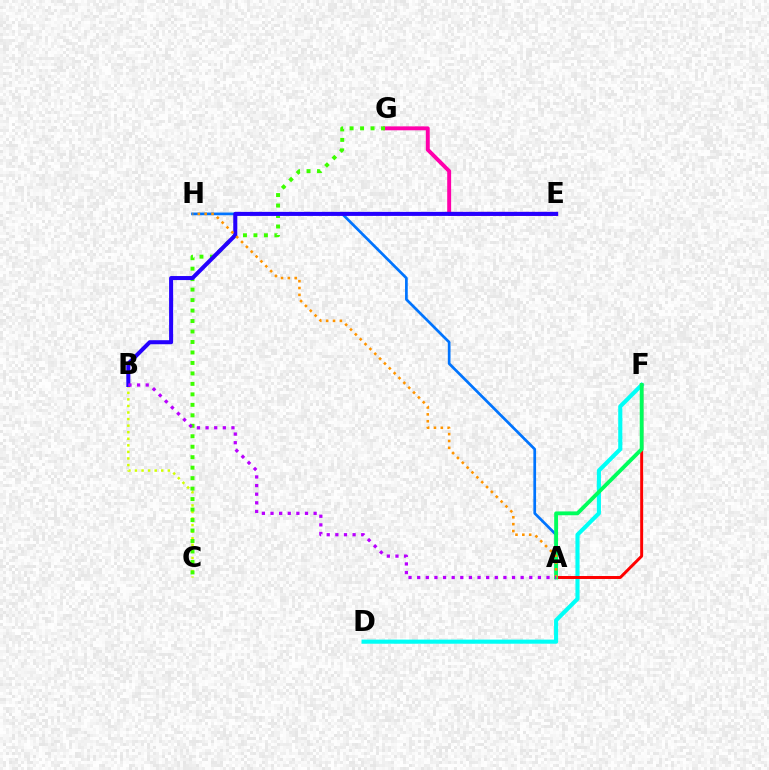{('D', 'F'): [{'color': '#00fff6', 'line_style': 'solid', 'thickness': 2.96}], ('E', 'G'): [{'color': '#ff00ac', 'line_style': 'solid', 'thickness': 2.82}], ('A', 'H'): [{'color': '#0074ff', 'line_style': 'solid', 'thickness': 1.95}, {'color': '#ff9400', 'line_style': 'dotted', 'thickness': 1.86}], ('B', 'C'): [{'color': '#d1ff00', 'line_style': 'dotted', 'thickness': 1.78}], ('C', 'G'): [{'color': '#3dff00', 'line_style': 'dotted', 'thickness': 2.85}], ('A', 'F'): [{'color': '#ff0000', 'line_style': 'solid', 'thickness': 2.13}, {'color': '#00ff5c', 'line_style': 'solid', 'thickness': 2.77}], ('B', 'E'): [{'color': '#2500ff', 'line_style': 'solid', 'thickness': 2.91}], ('A', 'B'): [{'color': '#b900ff', 'line_style': 'dotted', 'thickness': 2.34}]}